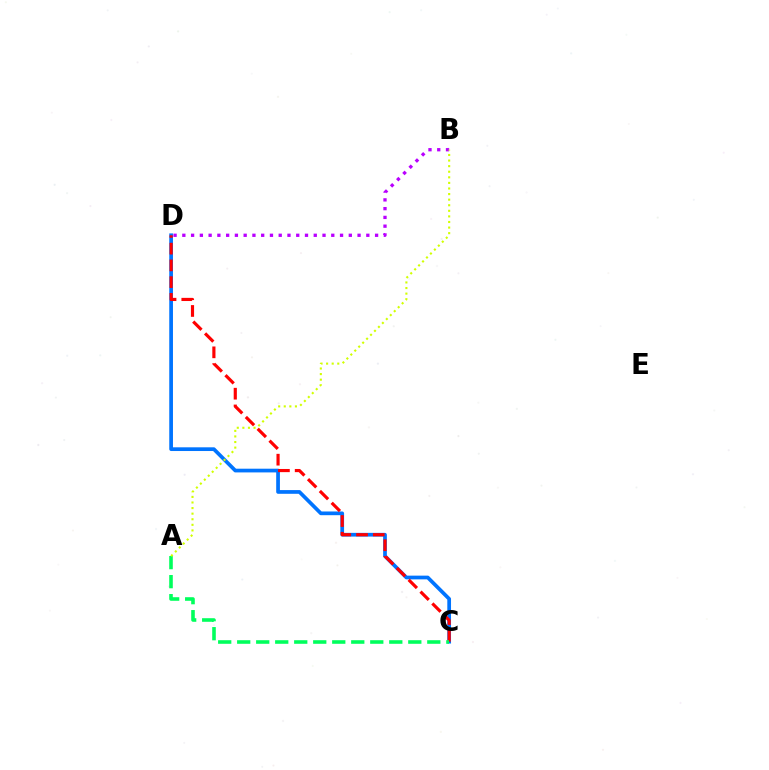{('C', 'D'): [{'color': '#0074ff', 'line_style': 'solid', 'thickness': 2.68}, {'color': '#ff0000', 'line_style': 'dashed', 'thickness': 2.27}], ('B', 'D'): [{'color': '#b900ff', 'line_style': 'dotted', 'thickness': 2.38}], ('A', 'C'): [{'color': '#00ff5c', 'line_style': 'dashed', 'thickness': 2.58}], ('A', 'B'): [{'color': '#d1ff00', 'line_style': 'dotted', 'thickness': 1.52}]}